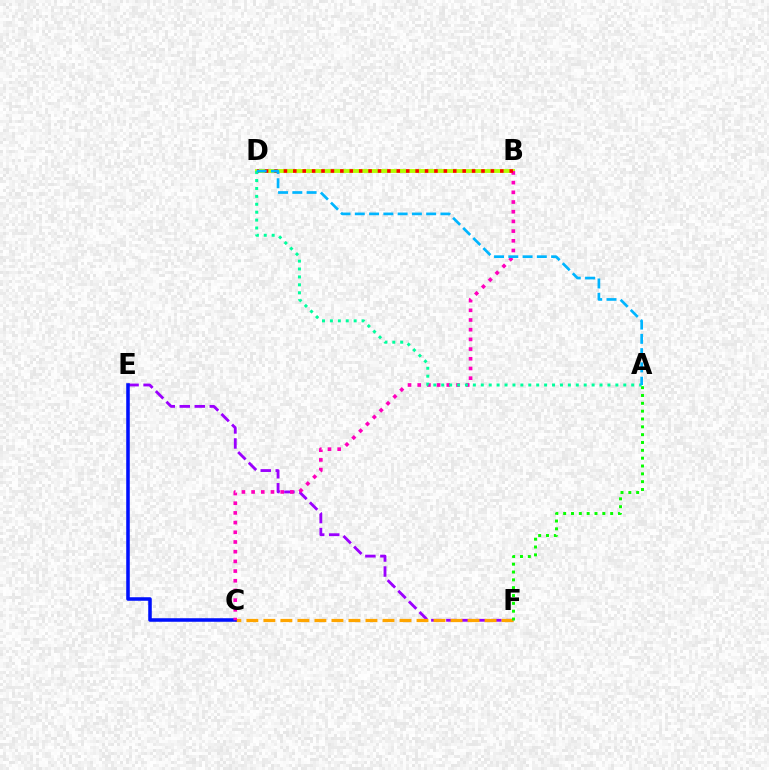{('E', 'F'): [{'color': '#9b00ff', 'line_style': 'dashed', 'thickness': 2.04}], ('C', 'F'): [{'color': '#ffa500', 'line_style': 'dashed', 'thickness': 2.31}], ('C', 'E'): [{'color': '#0010ff', 'line_style': 'solid', 'thickness': 2.55}], ('A', 'F'): [{'color': '#08ff00', 'line_style': 'dotted', 'thickness': 2.13}], ('B', 'D'): [{'color': '#b3ff00', 'line_style': 'solid', 'thickness': 2.78}, {'color': '#ff0000', 'line_style': 'dotted', 'thickness': 2.56}], ('B', 'C'): [{'color': '#ff00bd', 'line_style': 'dotted', 'thickness': 2.63}], ('A', 'D'): [{'color': '#00ff9d', 'line_style': 'dotted', 'thickness': 2.15}, {'color': '#00b5ff', 'line_style': 'dashed', 'thickness': 1.94}]}